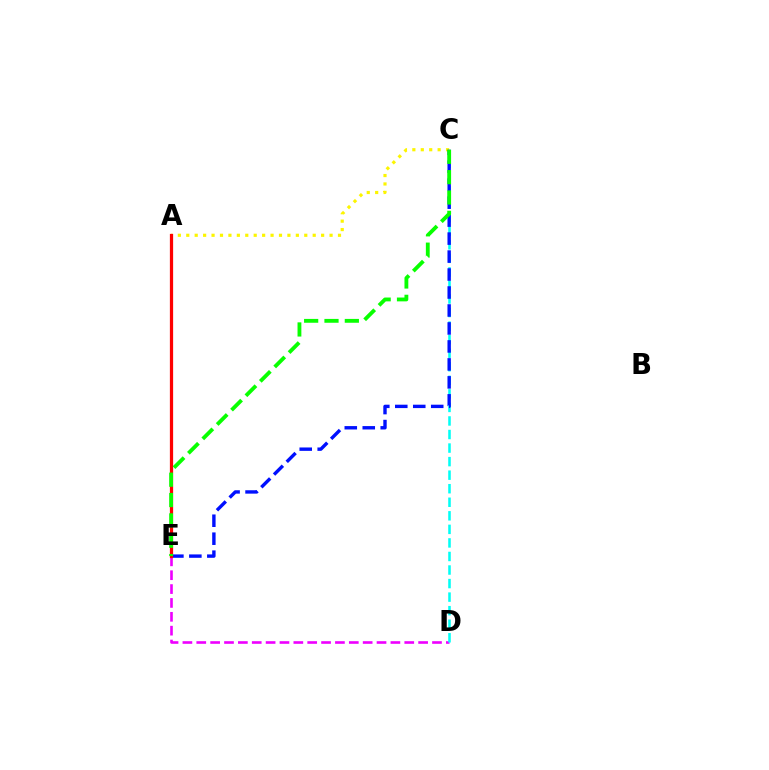{('A', 'C'): [{'color': '#fcf500', 'line_style': 'dotted', 'thickness': 2.29}], ('D', 'E'): [{'color': '#ee00ff', 'line_style': 'dashed', 'thickness': 1.88}], ('C', 'D'): [{'color': '#00fff6', 'line_style': 'dashed', 'thickness': 1.84}], ('C', 'E'): [{'color': '#0010ff', 'line_style': 'dashed', 'thickness': 2.44}, {'color': '#08ff00', 'line_style': 'dashed', 'thickness': 2.76}], ('A', 'E'): [{'color': '#ff0000', 'line_style': 'solid', 'thickness': 2.34}]}